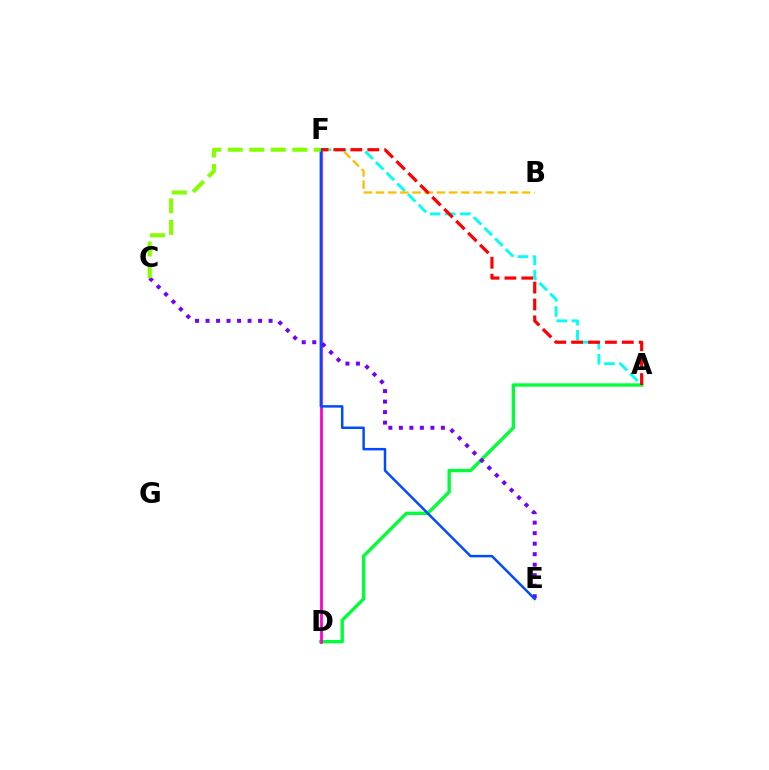{('A', 'F'): [{'color': '#00fff6', 'line_style': 'dashed', 'thickness': 2.05}, {'color': '#ff0000', 'line_style': 'dashed', 'thickness': 2.3}], ('B', 'F'): [{'color': '#ffbd00', 'line_style': 'dashed', 'thickness': 1.65}], ('A', 'D'): [{'color': '#00ff39', 'line_style': 'solid', 'thickness': 2.42}], ('D', 'F'): [{'color': '#ff00cf', 'line_style': 'solid', 'thickness': 2.0}], ('C', 'E'): [{'color': '#7200ff', 'line_style': 'dotted', 'thickness': 2.85}], ('E', 'F'): [{'color': '#004bff', 'line_style': 'solid', 'thickness': 1.78}], ('C', 'F'): [{'color': '#84ff00', 'line_style': 'dashed', 'thickness': 2.92}]}